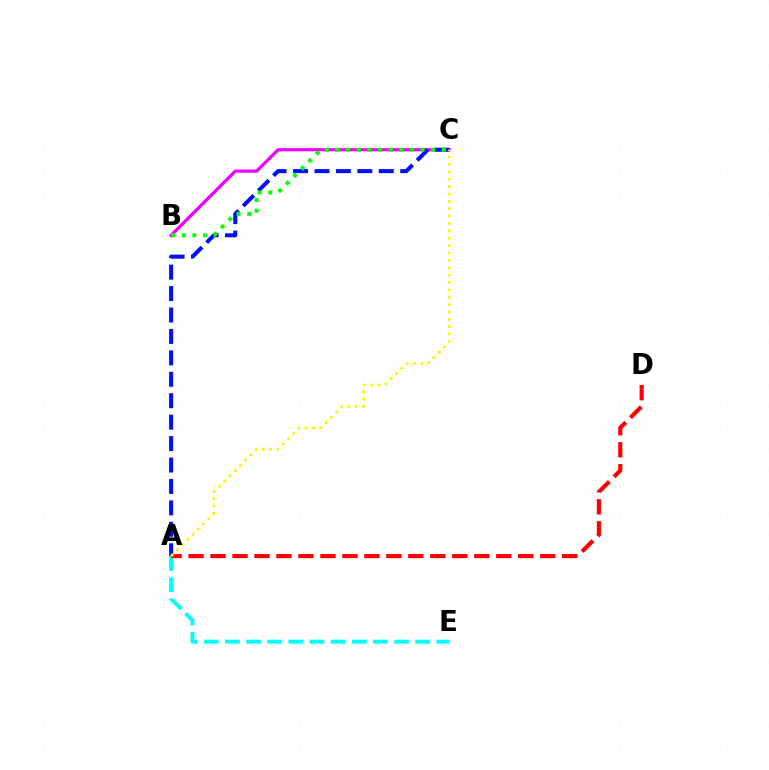{('B', 'C'): [{'color': '#ee00ff', 'line_style': 'solid', 'thickness': 2.28}, {'color': '#08ff00', 'line_style': 'dotted', 'thickness': 2.89}], ('A', 'E'): [{'color': '#00fff6', 'line_style': 'dashed', 'thickness': 2.87}], ('A', 'C'): [{'color': '#0010ff', 'line_style': 'dashed', 'thickness': 2.91}, {'color': '#fcf500', 'line_style': 'dotted', 'thickness': 2.0}], ('A', 'D'): [{'color': '#ff0000', 'line_style': 'dashed', 'thickness': 2.99}]}